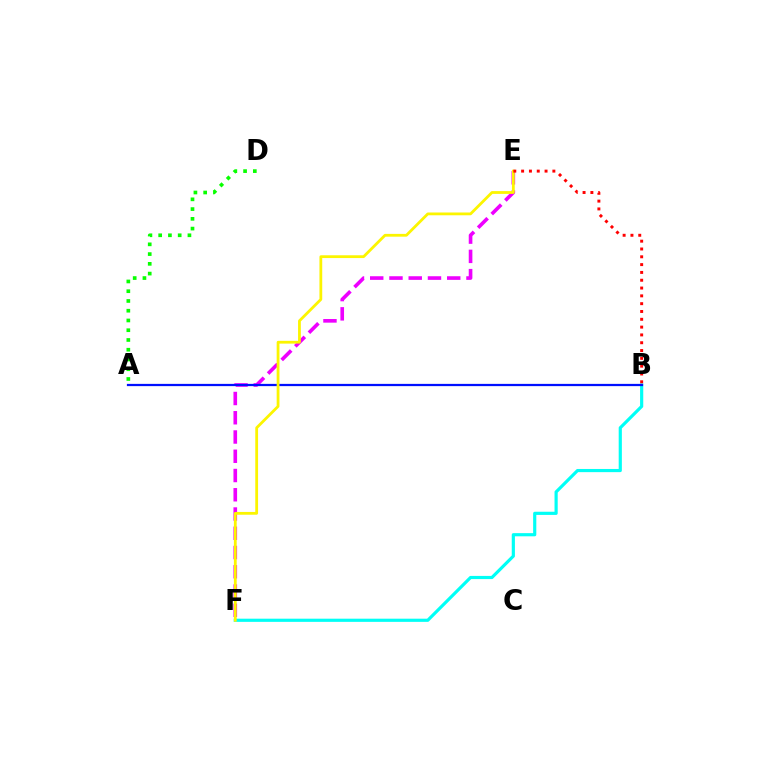{('E', 'F'): [{'color': '#ee00ff', 'line_style': 'dashed', 'thickness': 2.62}, {'color': '#fcf500', 'line_style': 'solid', 'thickness': 2.01}], ('A', 'D'): [{'color': '#08ff00', 'line_style': 'dotted', 'thickness': 2.65}], ('B', 'F'): [{'color': '#00fff6', 'line_style': 'solid', 'thickness': 2.28}], ('A', 'B'): [{'color': '#0010ff', 'line_style': 'solid', 'thickness': 1.61}], ('B', 'E'): [{'color': '#ff0000', 'line_style': 'dotted', 'thickness': 2.12}]}